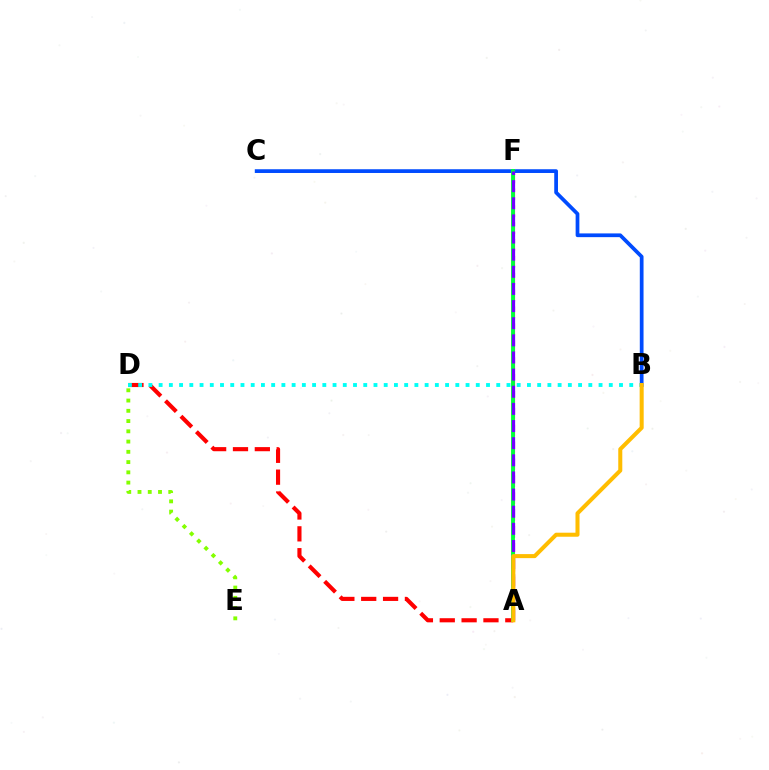{('D', 'E'): [{'color': '#84ff00', 'line_style': 'dotted', 'thickness': 2.79}], ('A', 'F'): [{'color': '#ff00cf', 'line_style': 'dashed', 'thickness': 2.29}, {'color': '#00ff39', 'line_style': 'solid', 'thickness': 2.78}, {'color': '#7200ff', 'line_style': 'dashed', 'thickness': 2.33}], ('B', 'C'): [{'color': '#004bff', 'line_style': 'solid', 'thickness': 2.69}], ('A', 'D'): [{'color': '#ff0000', 'line_style': 'dashed', 'thickness': 2.97}], ('B', 'D'): [{'color': '#00fff6', 'line_style': 'dotted', 'thickness': 2.78}], ('A', 'B'): [{'color': '#ffbd00', 'line_style': 'solid', 'thickness': 2.91}]}